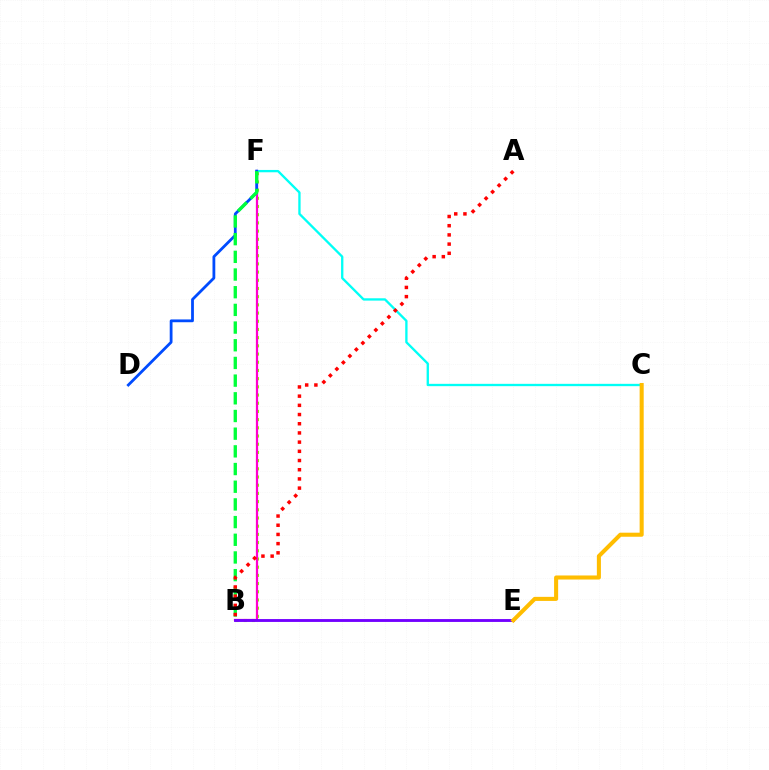{('B', 'F'): [{'color': '#84ff00', 'line_style': 'dotted', 'thickness': 2.23}, {'color': '#ff00cf', 'line_style': 'solid', 'thickness': 1.6}, {'color': '#00ff39', 'line_style': 'dashed', 'thickness': 2.4}], ('C', 'F'): [{'color': '#00fff6', 'line_style': 'solid', 'thickness': 1.67}], ('D', 'F'): [{'color': '#004bff', 'line_style': 'solid', 'thickness': 2.01}], ('B', 'E'): [{'color': '#7200ff', 'line_style': 'solid', 'thickness': 2.07}], ('A', 'B'): [{'color': '#ff0000', 'line_style': 'dotted', 'thickness': 2.5}], ('C', 'E'): [{'color': '#ffbd00', 'line_style': 'solid', 'thickness': 2.92}]}